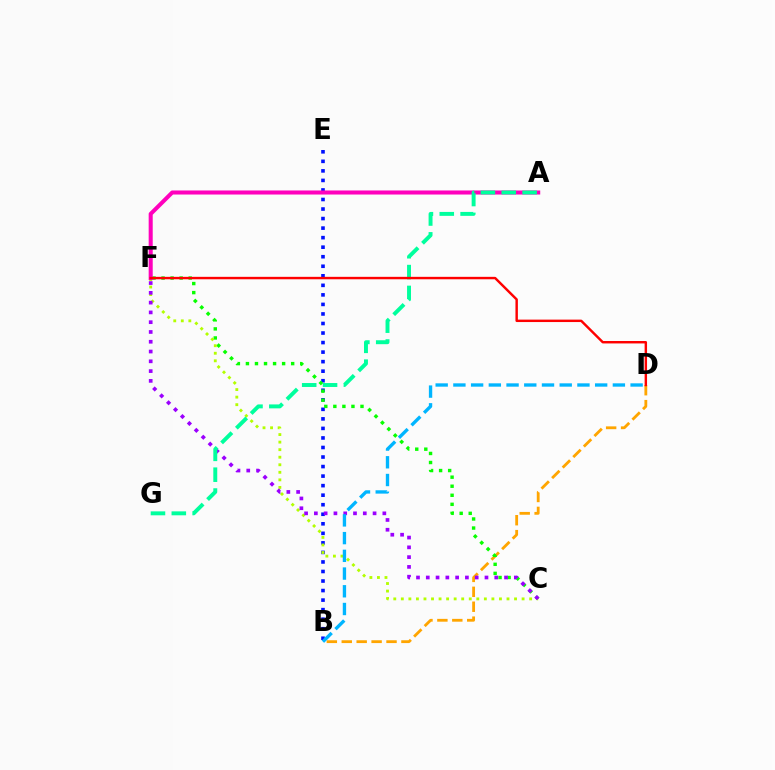{('B', 'E'): [{'color': '#0010ff', 'line_style': 'dotted', 'thickness': 2.59}], ('B', 'D'): [{'color': '#ffa500', 'line_style': 'dashed', 'thickness': 2.03}, {'color': '#00b5ff', 'line_style': 'dashed', 'thickness': 2.41}], ('C', 'F'): [{'color': '#08ff00', 'line_style': 'dotted', 'thickness': 2.46}, {'color': '#b3ff00', 'line_style': 'dotted', 'thickness': 2.05}, {'color': '#9b00ff', 'line_style': 'dotted', 'thickness': 2.66}], ('A', 'F'): [{'color': '#ff00bd', 'line_style': 'solid', 'thickness': 2.92}], ('A', 'G'): [{'color': '#00ff9d', 'line_style': 'dashed', 'thickness': 2.83}], ('D', 'F'): [{'color': '#ff0000', 'line_style': 'solid', 'thickness': 1.75}]}